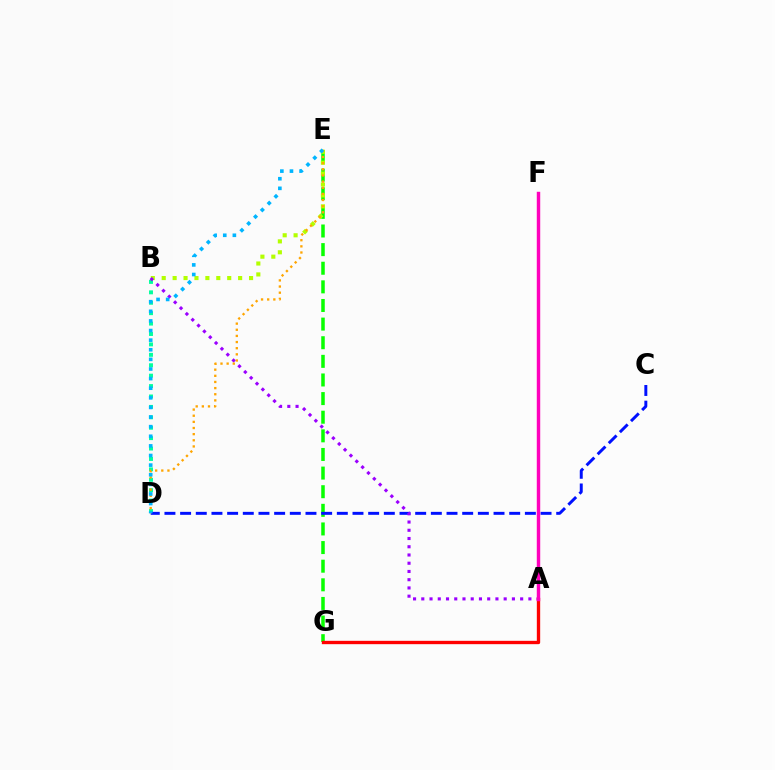{('B', 'D'): [{'color': '#00ff9d', 'line_style': 'dotted', 'thickness': 2.83}], ('E', 'G'): [{'color': '#08ff00', 'line_style': 'dashed', 'thickness': 2.53}], ('B', 'E'): [{'color': '#b3ff00', 'line_style': 'dotted', 'thickness': 2.97}], ('C', 'D'): [{'color': '#0010ff', 'line_style': 'dashed', 'thickness': 2.13}], ('A', 'B'): [{'color': '#9b00ff', 'line_style': 'dotted', 'thickness': 2.24}], ('A', 'G'): [{'color': '#ff0000', 'line_style': 'solid', 'thickness': 2.41}], ('D', 'E'): [{'color': '#ffa500', 'line_style': 'dotted', 'thickness': 1.67}, {'color': '#00b5ff', 'line_style': 'dotted', 'thickness': 2.61}], ('A', 'F'): [{'color': '#ff00bd', 'line_style': 'solid', 'thickness': 2.47}]}